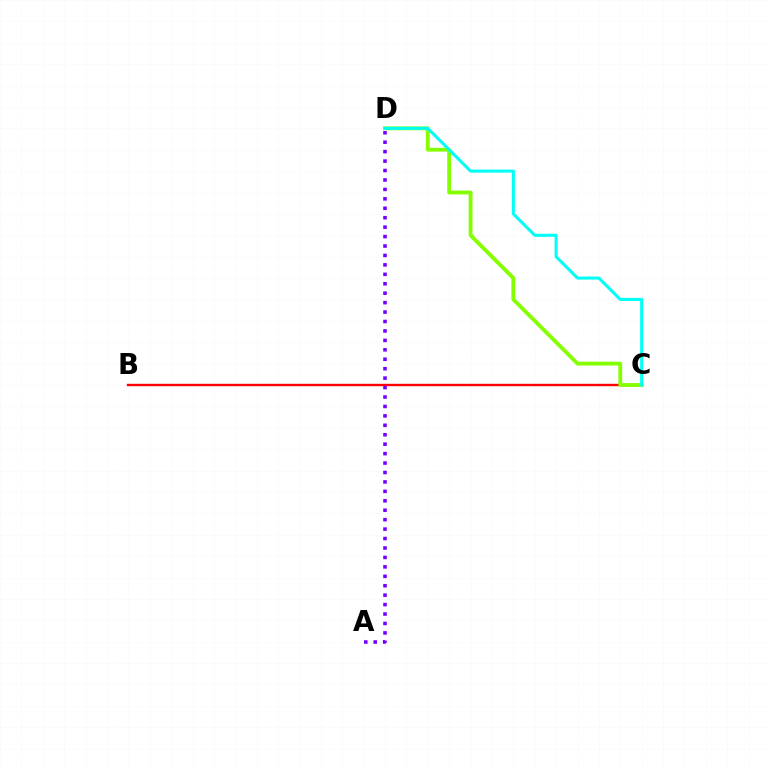{('B', 'C'): [{'color': '#ff0000', 'line_style': 'solid', 'thickness': 1.72}], ('C', 'D'): [{'color': '#84ff00', 'line_style': 'solid', 'thickness': 2.76}, {'color': '#00fff6', 'line_style': 'solid', 'thickness': 2.2}], ('A', 'D'): [{'color': '#7200ff', 'line_style': 'dotted', 'thickness': 2.56}]}